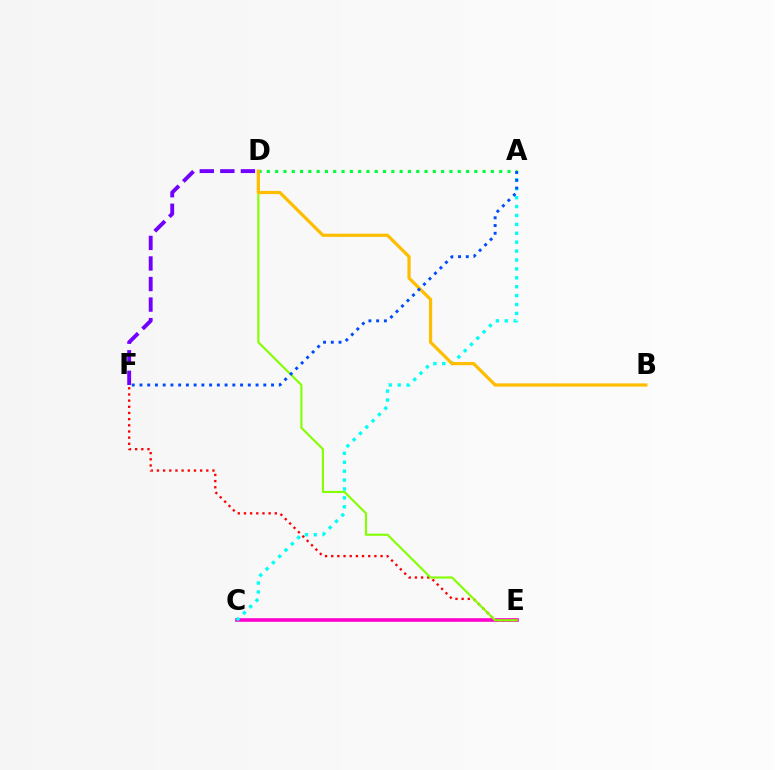{('C', 'E'): [{'color': '#ff00cf', 'line_style': 'solid', 'thickness': 2.59}], ('A', 'C'): [{'color': '#00fff6', 'line_style': 'dotted', 'thickness': 2.42}], ('D', 'F'): [{'color': '#7200ff', 'line_style': 'dashed', 'thickness': 2.79}], ('E', 'F'): [{'color': '#ff0000', 'line_style': 'dotted', 'thickness': 1.68}], ('A', 'D'): [{'color': '#00ff39', 'line_style': 'dotted', 'thickness': 2.25}], ('D', 'E'): [{'color': '#84ff00', 'line_style': 'solid', 'thickness': 1.53}], ('B', 'D'): [{'color': '#ffbd00', 'line_style': 'solid', 'thickness': 2.32}], ('A', 'F'): [{'color': '#004bff', 'line_style': 'dotted', 'thickness': 2.1}]}